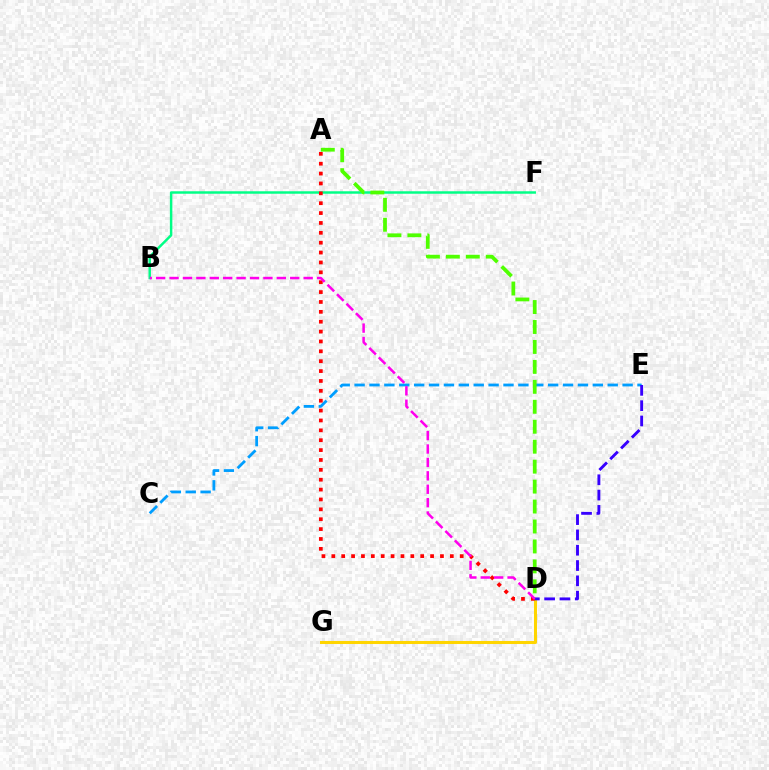{('C', 'E'): [{'color': '#009eff', 'line_style': 'dashed', 'thickness': 2.02}], ('B', 'F'): [{'color': '#00ff86', 'line_style': 'solid', 'thickness': 1.78}], ('D', 'G'): [{'color': '#ffd500', 'line_style': 'solid', 'thickness': 2.18}], ('A', 'D'): [{'color': '#ff0000', 'line_style': 'dotted', 'thickness': 2.68}, {'color': '#4fff00', 'line_style': 'dashed', 'thickness': 2.71}], ('D', 'E'): [{'color': '#3700ff', 'line_style': 'dashed', 'thickness': 2.08}], ('B', 'D'): [{'color': '#ff00ed', 'line_style': 'dashed', 'thickness': 1.82}]}